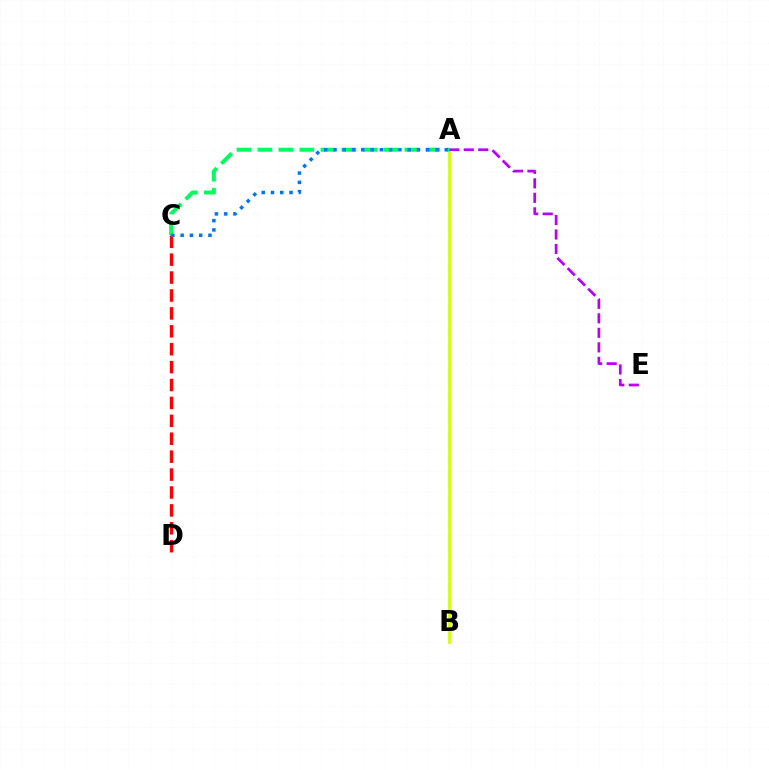{('C', 'D'): [{'color': '#ff0000', 'line_style': 'dashed', 'thickness': 2.43}], ('A', 'B'): [{'color': '#d1ff00', 'line_style': 'solid', 'thickness': 1.96}], ('A', 'C'): [{'color': '#00ff5c', 'line_style': 'dashed', 'thickness': 2.85}, {'color': '#0074ff', 'line_style': 'dotted', 'thickness': 2.52}], ('A', 'E'): [{'color': '#b900ff', 'line_style': 'dashed', 'thickness': 1.97}]}